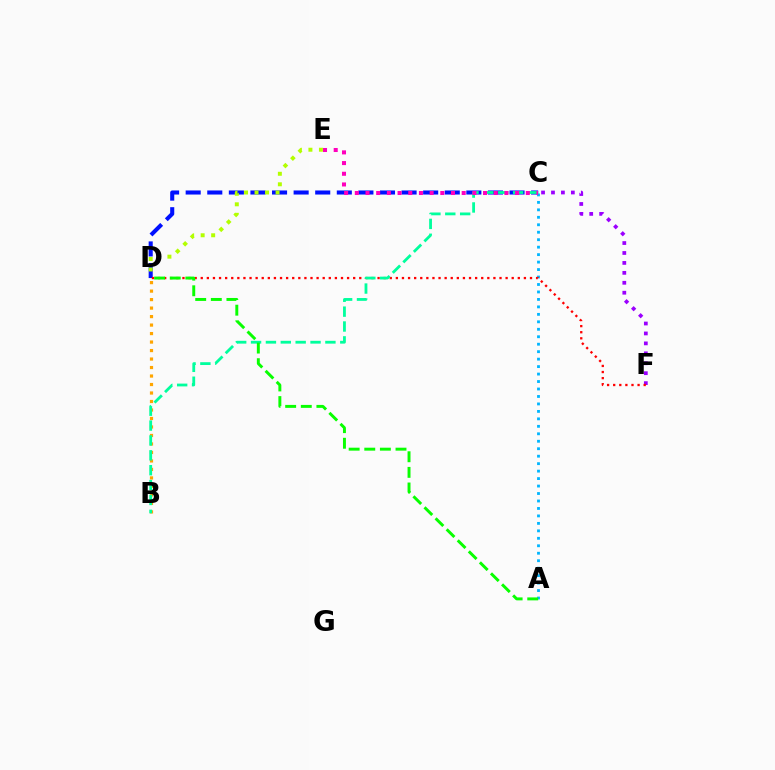{('C', 'D'): [{'color': '#0010ff', 'line_style': 'dashed', 'thickness': 2.93}], ('A', 'C'): [{'color': '#00b5ff', 'line_style': 'dotted', 'thickness': 2.03}], ('D', 'E'): [{'color': '#b3ff00', 'line_style': 'dotted', 'thickness': 2.86}], ('C', 'F'): [{'color': '#9b00ff', 'line_style': 'dotted', 'thickness': 2.7}], ('B', 'D'): [{'color': '#ffa500', 'line_style': 'dotted', 'thickness': 2.31}], ('D', 'F'): [{'color': '#ff0000', 'line_style': 'dotted', 'thickness': 1.66}], ('B', 'C'): [{'color': '#00ff9d', 'line_style': 'dashed', 'thickness': 2.02}], ('A', 'D'): [{'color': '#08ff00', 'line_style': 'dashed', 'thickness': 2.12}], ('C', 'E'): [{'color': '#ff00bd', 'line_style': 'dotted', 'thickness': 2.9}]}